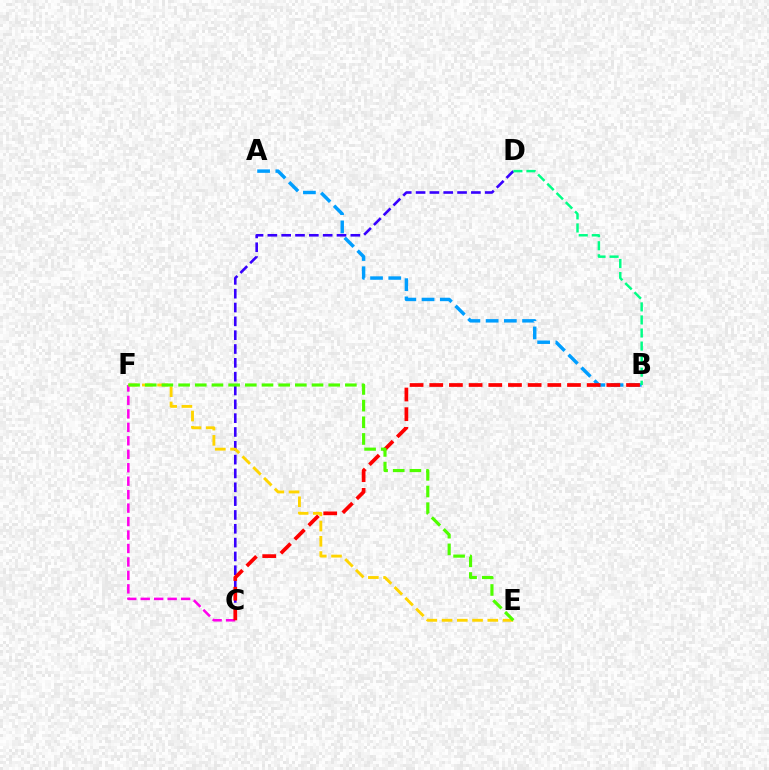{('C', 'F'): [{'color': '#ff00ed', 'line_style': 'dashed', 'thickness': 1.83}], ('A', 'B'): [{'color': '#009eff', 'line_style': 'dashed', 'thickness': 2.48}], ('C', 'D'): [{'color': '#3700ff', 'line_style': 'dashed', 'thickness': 1.88}], ('B', 'C'): [{'color': '#ff0000', 'line_style': 'dashed', 'thickness': 2.67}], ('E', 'F'): [{'color': '#ffd500', 'line_style': 'dashed', 'thickness': 2.07}, {'color': '#4fff00', 'line_style': 'dashed', 'thickness': 2.27}], ('B', 'D'): [{'color': '#00ff86', 'line_style': 'dashed', 'thickness': 1.77}]}